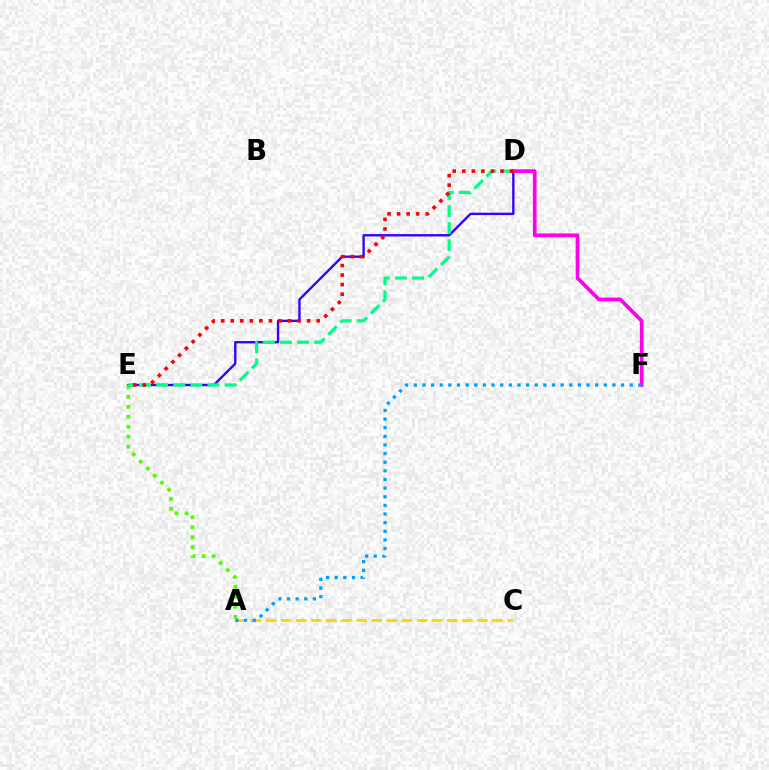{('A', 'C'): [{'color': '#ffd500', 'line_style': 'dashed', 'thickness': 2.05}], ('D', 'E'): [{'color': '#3700ff', 'line_style': 'solid', 'thickness': 1.71}, {'color': '#00ff86', 'line_style': 'dashed', 'thickness': 2.33}, {'color': '#ff0000', 'line_style': 'dotted', 'thickness': 2.59}], ('A', 'E'): [{'color': '#4fff00', 'line_style': 'dotted', 'thickness': 2.71}], ('D', 'F'): [{'color': '#ff00ed', 'line_style': 'solid', 'thickness': 2.66}], ('A', 'F'): [{'color': '#009eff', 'line_style': 'dotted', 'thickness': 2.35}]}